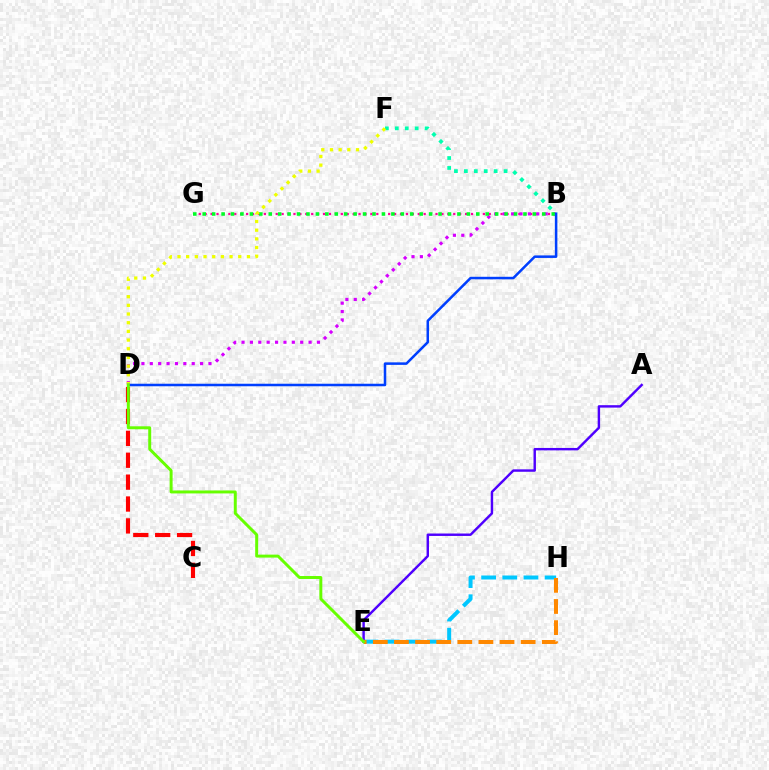{('B', 'G'): [{'color': '#ff00a0', 'line_style': 'dotted', 'thickness': 1.61}, {'color': '#00ff27', 'line_style': 'dotted', 'thickness': 2.56}], ('E', 'H'): [{'color': '#00c7ff', 'line_style': 'dashed', 'thickness': 2.87}, {'color': '#ff8800', 'line_style': 'dashed', 'thickness': 2.87}], ('B', 'D'): [{'color': '#d600ff', 'line_style': 'dotted', 'thickness': 2.28}, {'color': '#003fff', 'line_style': 'solid', 'thickness': 1.82}], ('C', 'D'): [{'color': '#ff0000', 'line_style': 'dashed', 'thickness': 2.97}], ('B', 'F'): [{'color': '#00ffaf', 'line_style': 'dotted', 'thickness': 2.7}], ('A', 'E'): [{'color': '#4f00ff', 'line_style': 'solid', 'thickness': 1.75}], ('D', 'F'): [{'color': '#eeff00', 'line_style': 'dotted', 'thickness': 2.36}], ('D', 'E'): [{'color': '#66ff00', 'line_style': 'solid', 'thickness': 2.13}]}